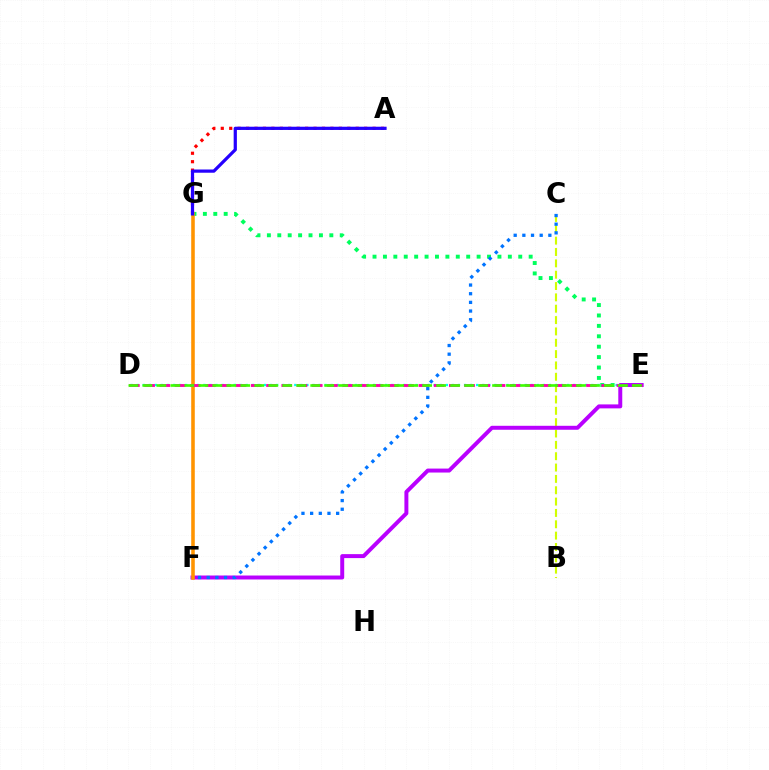{('A', 'G'): [{'color': '#ff0000', 'line_style': 'dotted', 'thickness': 2.29}, {'color': '#2500ff', 'line_style': 'solid', 'thickness': 2.32}], ('E', 'G'): [{'color': '#00ff5c', 'line_style': 'dotted', 'thickness': 2.83}], ('D', 'E'): [{'color': '#00fff6', 'line_style': 'dotted', 'thickness': 1.65}, {'color': '#ff00ac', 'line_style': 'dashed', 'thickness': 2.07}, {'color': '#3dff00', 'line_style': 'dashed', 'thickness': 1.9}], ('B', 'C'): [{'color': '#d1ff00', 'line_style': 'dashed', 'thickness': 1.54}], ('E', 'F'): [{'color': '#b900ff', 'line_style': 'solid', 'thickness': 2.85}], ('F', 'G'): [{'color': '#ff9400', 'line_style': 'solid', 'thickness': 2.57}], ('C', 'F'): [{'color': '#0074ff', 'line_style': 'dotted', 'thickness': 2.36}]}